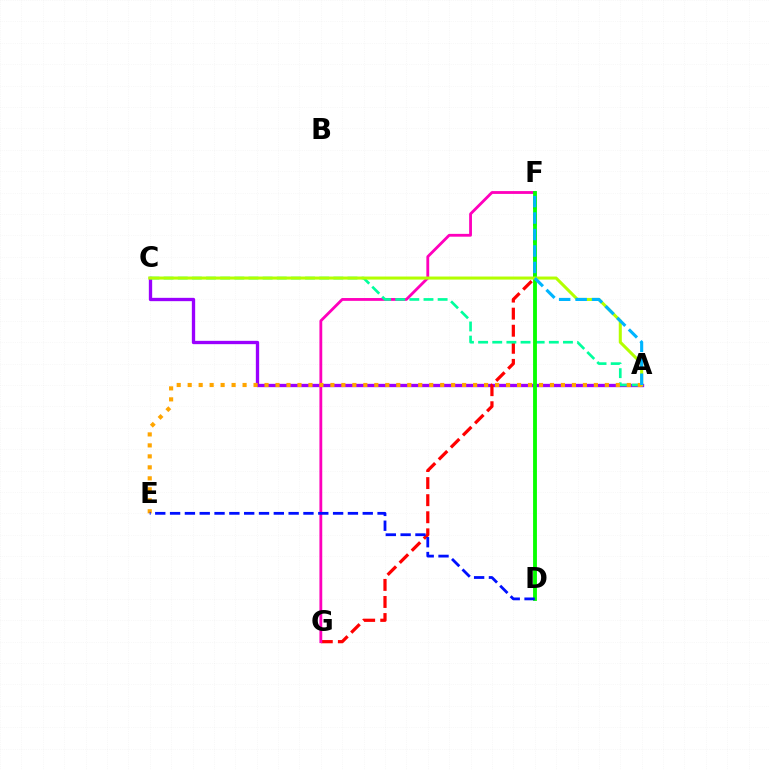{('A', 'C'): [{'color': '#9b00ff', 'line_style': 'solid', 'thickness': 2.39}, {'color': '#00ff9d', 'line_style': 'dashed', 'thickness': 1.92}, {'color': '#b3ff00', 'line_style': 'solid', 'thickness': 2.19}], ('F', 'G'): [{'color': '#ff0000', 'line_style': 'dashed', 'thickness': 2.32}, {'color': '#ff00bd', 'line_style': 'solid', 'thickness': 2.03}], ('D', 'F'): [{'color': '#08ff00', 'line_style': 'solid', 'thickness': 2.77}], ('A', 'E'): [{'color': '#ffa500', 'line_style': 'dotted', 'thickness': 2.98}], ('A', 'F'): [{'color': '#00b5ff', 'line_style': 'dashed', 'thickness': 2.24}], ('D', 'E'): [{'color': '#0010ff', 'line_style': 'dashed', 'thickness': 2.01}]}